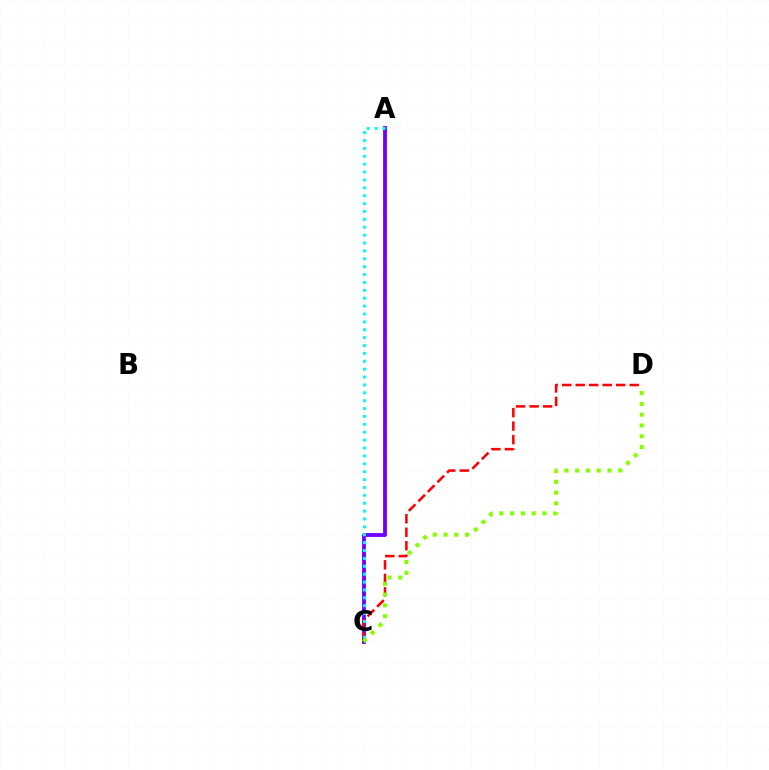{('A', 'C'): [{'color': '#7200ff', 'line_style': 'solid', 'thickness': 2.76}, {'color': '#00fff6', 'line_style': 'dotted', 'thickness': 2.14}], ('C', 'D'): [{'color': '#ff0000', 'line_style': 'dashed', 'thickness': 1.83}, {'color': '#84ff00', 'line_style': 'dotted', 'thickness': 2.93}]}